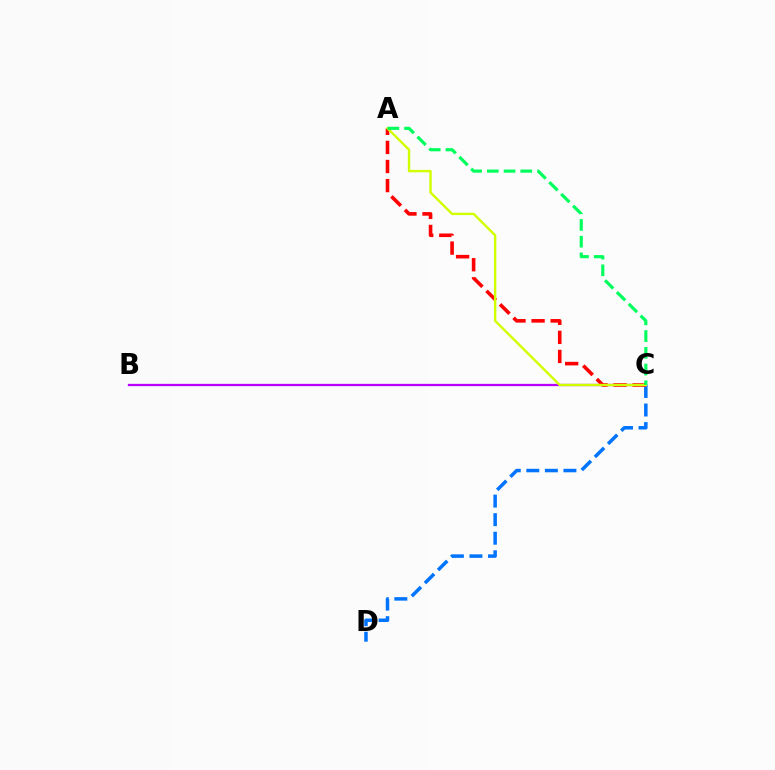{('C', 'D'): [{'color': '#0074ff', 'line_style': 'dashed', 'thickness': 2.52}], ('B', 'C'): [{'color': '#b900ff', 'line_style': 'solid', 'thickness': 1.64}], ('A', 'C'): [{'color': '#ff0000', 'line_style': 'dashed', 'thickness': 2.59}, {'color': '#d1ff00', 'line_style': 'solid', 'thickness': 1.73}, {'color': '#00ff5c', 'line_style': 'dashed', 'thickness': 2.27}]}